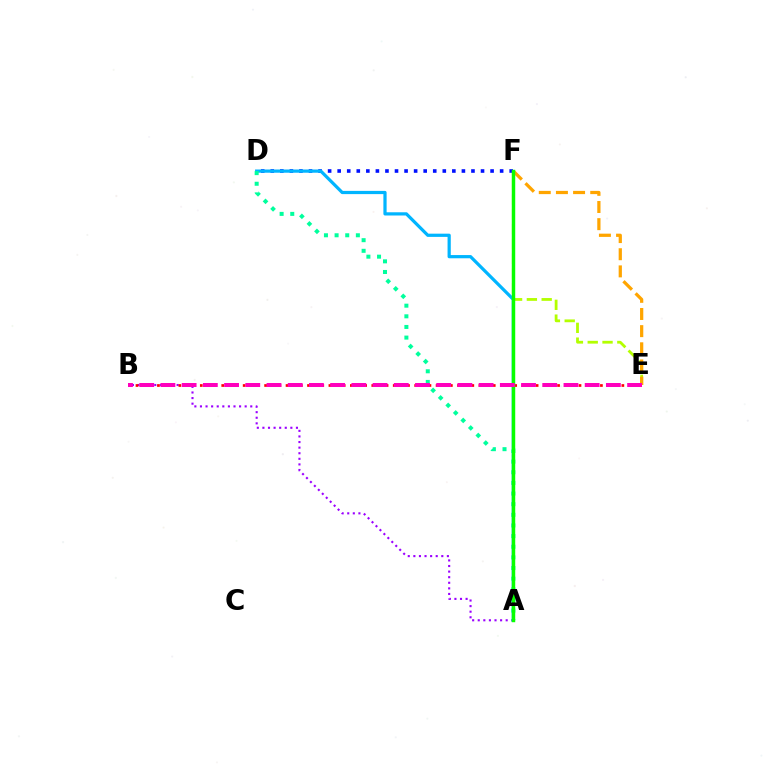{('A', 'B'): [{'color': '#9b00ff', 'line_style': 'dotted', 'thickness': 1.52}], ('D', 'F'): [{'color': '#0010ff', 'line_style': 'dotted', 'thickness': 2.6}], ('A', 'D'): [{'color': '#00b5ff', 'line_style': 'solid', 'thickness': 2.32}, {'color': '#00ff9d', 'line_style': 'dotted', 'thickness': 2.89}], ('E', 'F'): [{'color': '#b3ff00', 'line_style': 'dashed', 'thickness': 2.01}, {'color': '#ffa500', 'line_style': 'dashed', 'thickness': 2.33}], ('B', 'E'): [{'color': '#ff0000', 'line_style': 'dotted', 'thickness': 1.94}, {'color': '#ff00bd', 'line_style': 'dashed', 'thickness': 2.88}], ('A', 'F'): [{'color': '#08ff00', 'line_style': 'solid', 'thickness': 2.48}]}